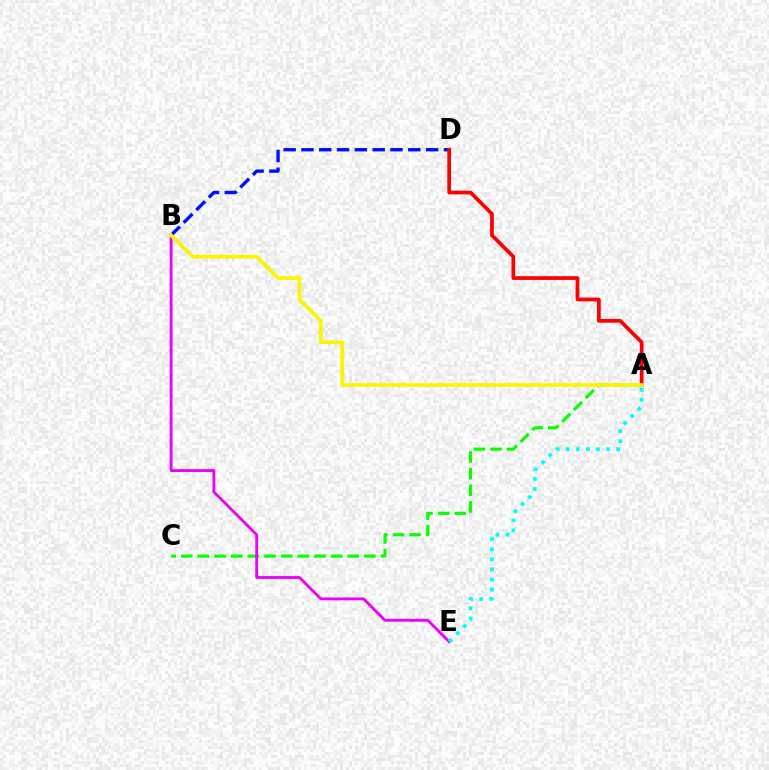{('A', 'C'): [{'color': '#08ff00', 'line_style': 'dashed', 'thickness': 2.26}], ('B', 'E'): [{'color': '#ee00ff', 'line_style': 'solid', 'thickness': 2.06}], ('B', 'D'): [{'color': '#0010ff', 'line_style': 'dashed', 'thickness': 2.42}], ('A', 'D'): [{'color': '#ff0000', 'line_style': 'solid', 'thickness': 2.69}], ('A', 'B'): [{'color': '#fcf500', 'line_style': 'solid', 'thickness': 2.68}], ('A', 'E'): [{'color': '#00fff6', 'line_style': 'dotted', 'thickness': 2.73}]}